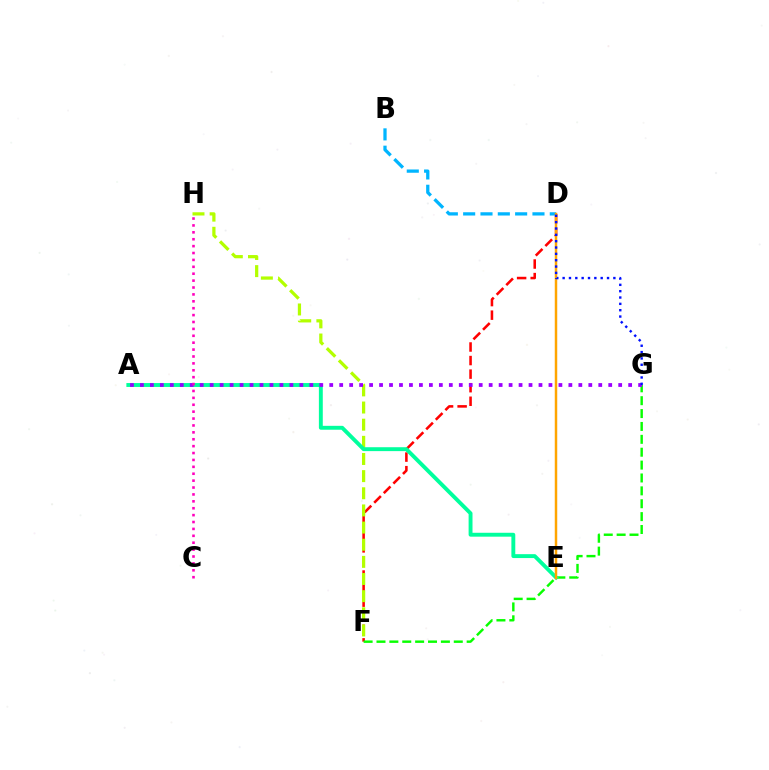{('D', 'F'): [{'color': '#ff0000', 'line_style': 'dashed', 'thickness': 1.84}], ('F', 'G'): [{'color': '#08ff00', 'line_style': 'dashed', 'thickness': 1.75}], ('B', 'D'): [{'color': '#00b5ff', 'line_style': 'dashed', 'thickness': 2.35}], ('F', 'H'): [{'color': '#b3ff00', 'line_style': 'dashed', 'thickness': 2.33}], ('A', 'E'): [{'color': '#00ff9d', 'line_style': 'solid', 'thickness': 2.81}], ('A', 'G'): [{'color': '#9b00ff', 'line_style': 'dotted', 'thickness': 2.71}], ('C', 'H'): [{'color': '#ff00bd', 'line_style': 'dotted', 'thickness': 1.87}], ('D', 'E'): [{'color': '#ffa500', 'line_style': 'solid', 'thickness': 1.78}], ('D', 'G'): [{'color': '#0010ff', 'line_style': 'dotted', 'thickness': 1.72}]}